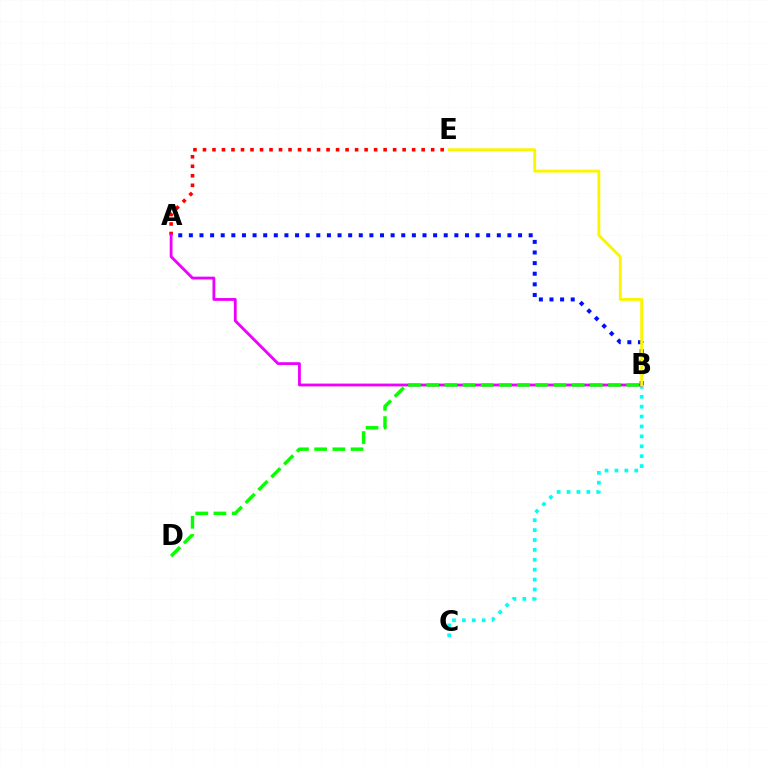{('A', 'B'): [{'color': '#0010ff', 'line_style': 'dotted', 'thickness': 2.89}, {'color': '#ee00ff', 'line_style': 'solid', 'thickness': 2.03}], ('B', 'C'): [{'color': '#00fff6', 'line_style': 'dotted', 'thickness': 2.69}], ('A', 'E'): [{'color': '#ff0000', 'line_style': 'dotted', 'thickness': 2.58}], ('B', 'E'): [{'color': '#fcf500', 'line_style': 'solid', 'thickness': 2.05}], ('B', 'D'): [{'color': '#08ff00', 'line_style': 'dashed', 'thickness': 2.47}]}